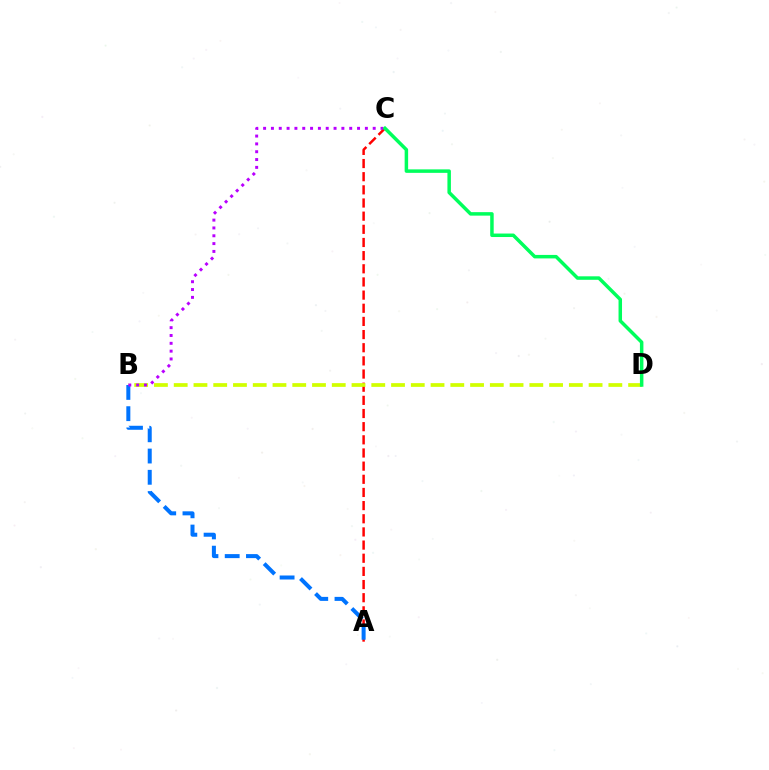{('A', 'C'): [{'color': '#ff0000', 'line_style': 'dashed', 'thickness': 1.79}], ('B', 'D'): [{'color': '#d1ff00', 'line_style': 'dashed', 'thickness': 2.68}], ('A', 'B'): [{'color': '#0074ff', 'line_style': 'dashed', 'thickness': 2.89}], ('B', 'C'): [{'color': '#b900ff', 'line_style': 'dotted', 'thickness': 2.13}], ('C', 'D'): [{'color': '#00ff5c', 'line_style': 'solid', 'thickness': 2.51}]}